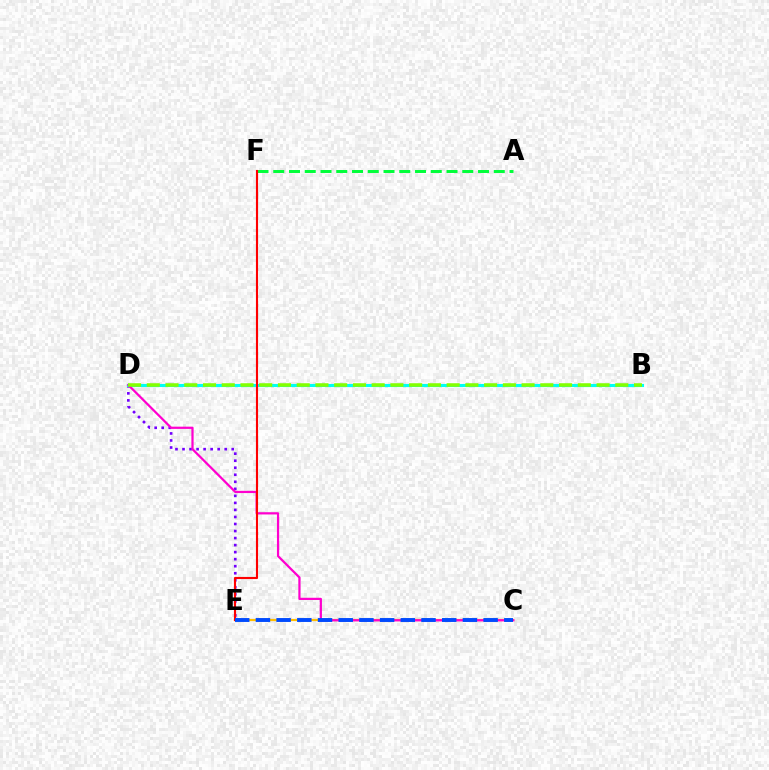{('D', 'E'): [{'color': '#7200ff', 'line_style': 'dotted', 'thickness': 1.91}], ('A', 'F'): [{'color': '#00ff39', 'line_style': 'dashed', 'thickness': 2.14}], ('B', 'D'): [{'color': '#00fff6', 'line_style': 'solid', 'thickness': 2.23}, {'color': '#84ff00', 'line_style': 'dashed', 'thickness': 2.55}], ('C', 'E'): [{'color': '#ffbd00', 'line_style': 'solid', 'thickness': 1.61}, {'color': '#004bff', 'line_style': 'dashed', 'thickness': 2.81}], ('C', 'D'): [{'color': '#ff00cf', 'line_style': 'solid', 'thickness': 1.61}], ('E', 'F'): [{'color': '#ff0000', 'line_style': 'solid', 'thickness': 1.53}]}